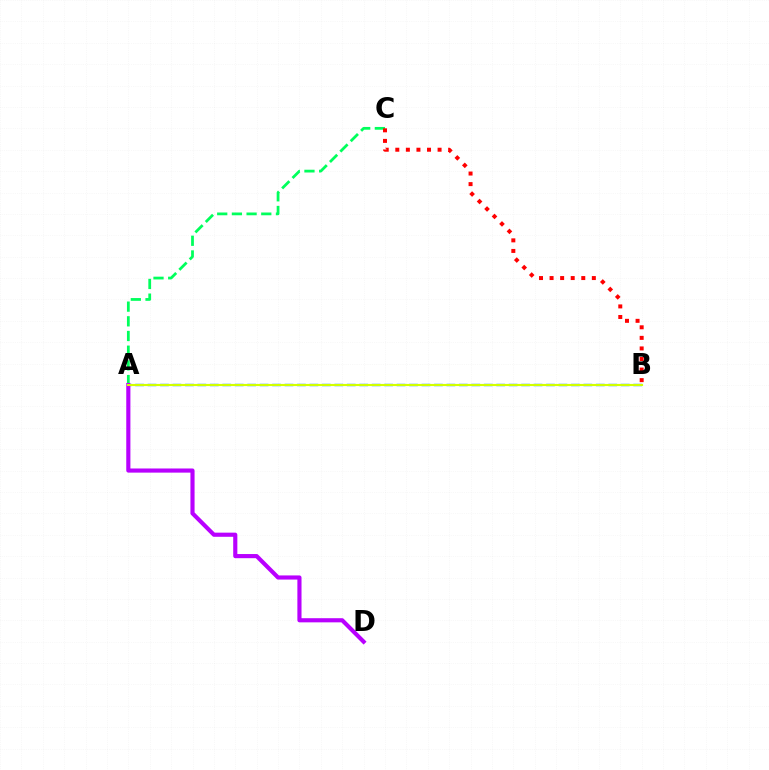{('A', 'C'): [{'color': '#00ff5c', 'line_style': 'dashed', 'thickness': 2.0}], ('A', 'B'): [{'color': '#0074ff', 'line_style': 'dashed', 'thickness': 1.69}, {'color': '#d1ff00', 'line_style': 'solid', 'thickness': 1.54}], ('A', 'D'): [{'color': '#b900ff', 'line_style': 'solid', 'thickness': 2.98}], ('B', 'C'): [{'color': '#ff0000', 'line_style': 'dotted', 'thickness': 2.87}]}